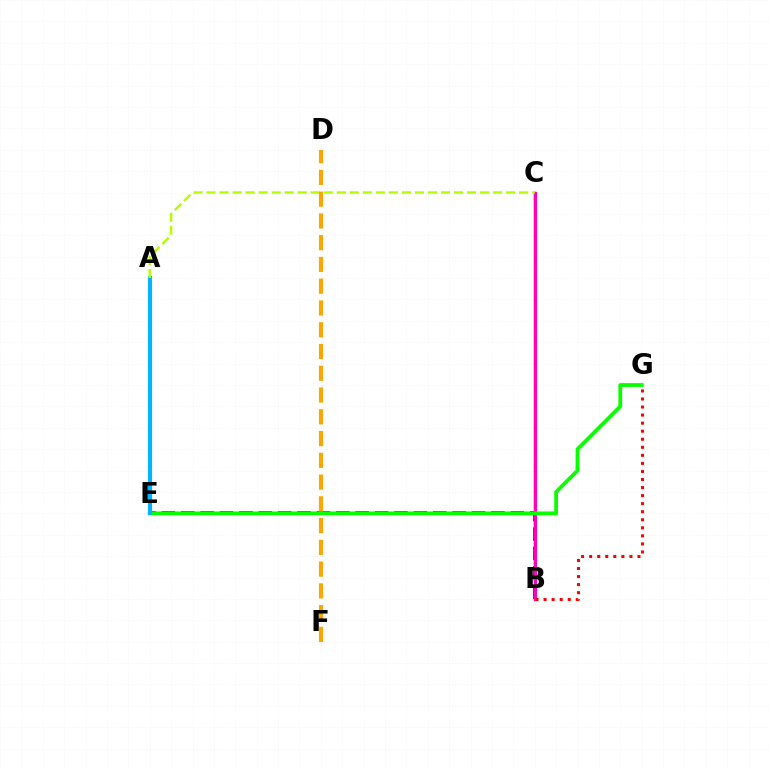{('B', 'E'): [{'color': '#0010ff', 'line_style': 'dashed', 'thickness': 2.63}], ('B', 'C'): [{'color': '#9b00ff', 'line_style': 'solid', 'thickness': 1.76}, {'color': '#ff00bd', 'line_style': 'solid', 'thickness': 2.26}], ('B', 'G'): [{'color': '#ff0000', 'line_style': 'dotted', 'thickness': 2.19}], ('E', 'G'): [{'color': '#08ff00', 'line_style': 'solid', 'thickness': 2.73}], ('A', 'E'): [{'color': '#00ff9d', 'line_style': 'dashed', 'thickness': 1.72}, {'color': '#00b5ff', 'line_style': 'solid', 'thickness': 2.98}], ('A', 'C'): [{'color': '#b3ff00', 'line_style': 'dashed', 'thickness': 1.77}], ('D', 'F'): [{'color': '#ffa500', 'line_style': 'dashed', 'thickness': 2.96}]}